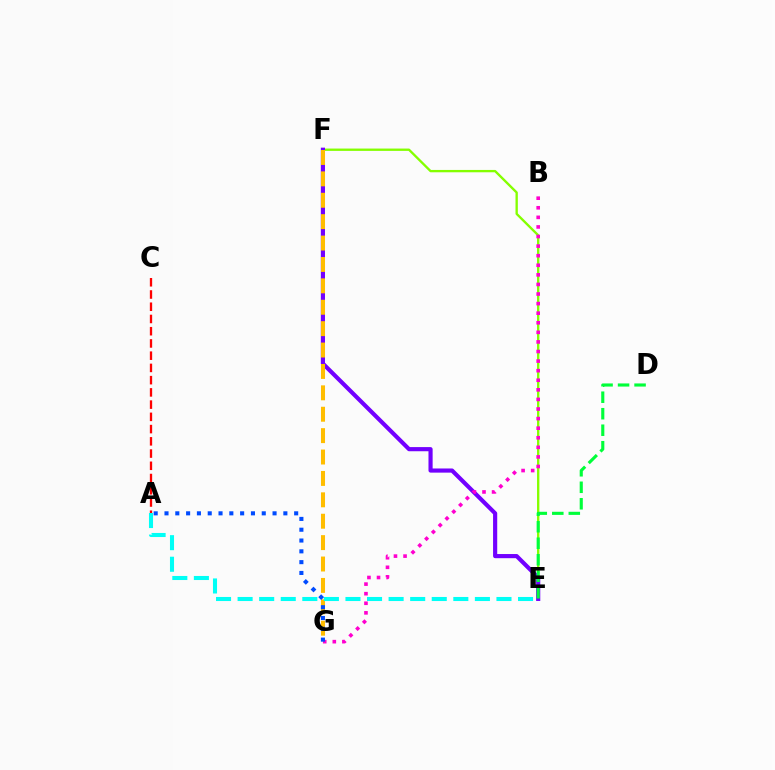{('E', 'F'): [{'color': '#84ff00', 'line_style': 'solid', 'thickness': 1.68}, {'color': '#7200ff', 'line_style': 'solid', 'thickness': 2.99}], ('A', 'C'): [{'color': '#ff0000', 'line_style': 'dashed', 'thickness': 1.66}], ('F', 'G'): [{'color': '#ffbd00', 'line_style': 'dashed', 'thickness': 2.91}], ('D', 'E'): [{'color': '#00ff39', 'line_style': 'dashed', 'thickness': 2.24}], ('A', 'E'): [{'color': '#00fff6', 'line_style': 'dashed', 'thickness': 2.93}], ('B', 'G'): [{'color': '#ff00cf', 'line_style': 'dotted', 'thickness': 2.6}], ('A', 'G'): [{'color': '#004bff', 'line_style': 'dotted', 'thickness': 2.94}]}